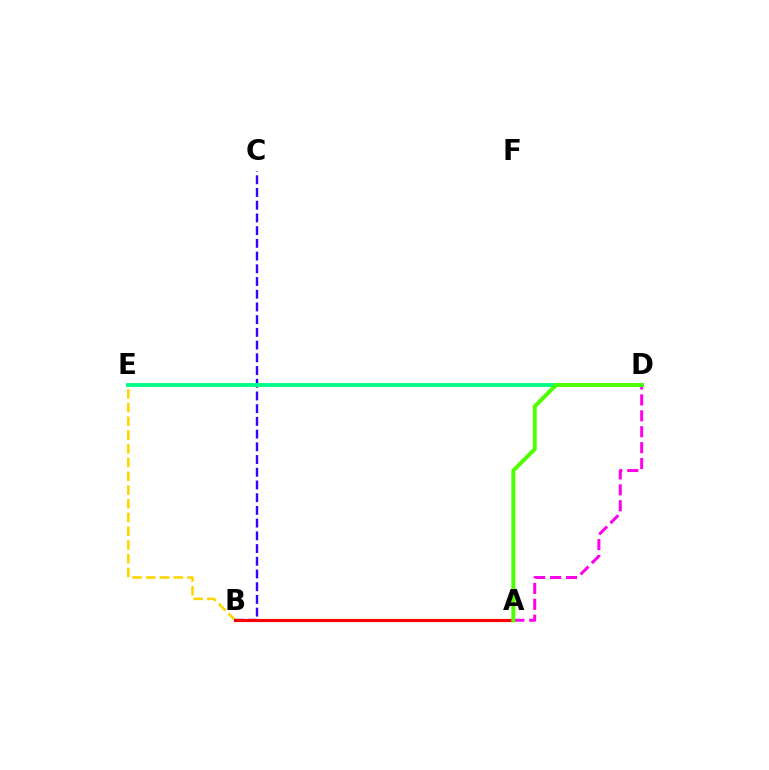{('B', 'E'): [{'color': '#ffd500', 'line_style': 'dashed', 'thickness': 1.87}], ('D', 'E'): [{'color': '#009eff', 'line_style': 'dashed', 'thickness': 1.56}, {'color': '#00ff86', 'line_style': 'solid', 'thickness': 2.82}], ('A', 'D'): [{'color': '#ff00ed', 'line_style': 'dashed', 'thickness': 2.16}, {'color': '#4fff00', 'line_style': 'solid', 'thickness': 2.87}], ('B', 'C'): [{'color': '#3700ff', 'line_style': 'dashed', 'thickness': 1.73}], ('A', 'B'): [{'color': '#ff0000', 'line_style': 'solid', 'thickness': 2.25}]}